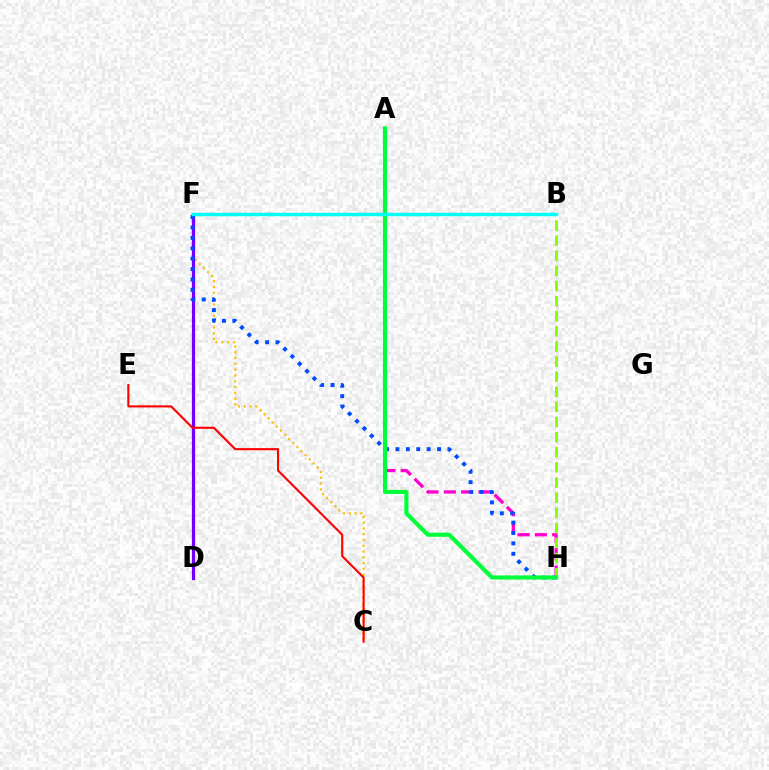{('C', 'F'): [{'color': '#ffbd00', 'line_style': 'dotted', 'thickness': 1.57}], ('D', 'F'): [{'color': '#7200ff', 'line_style': 'solid', 'thickness': 2.33}], ('A', 'H'): [{'color': '#ff00cf', 'line_style': 'dashed', 'thickness': 2.35}, {'color': '#00ff39', 'line_style': 'solid', 'thickness': 2.98}], ('F', 'H'): [{'color': '#004bff', 'line_style': 'dotted', 'thickness': 2.83}], ('B', 'H'): [{'color': '#84ff00', 'line_style': 'dashed', 'thickness': 2.05}], ('B', 'F'): [{'color': '#00fff6', 'line_style': 'solid', 'thickness': 2.46}], ('C', 'E'): [{'color': '#ff0000', 'line_style': 'solid', 'thickness': 1.51}]}